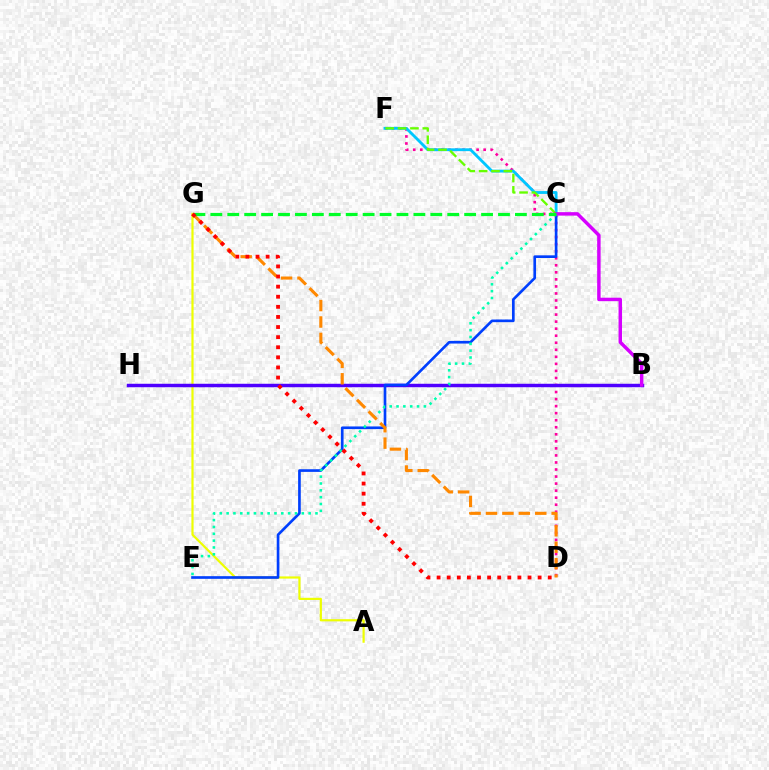{('A', 'G'): [{'color': '#eeff00', 'line_style': 'solid', 'thickness': 1.57}], ('D', 'F'): [{'color': '#ff00a0', 'line_style': 'dotted', 'thickness': 1.91}], ('B', 'H'): [{'color': '#4f00ff', 'line_style': 'solid', 'thickness': 2.49}], ('C', 'E'): [{'color': '#003fff', 'line_style': 'solid', 'thickness': 1.92}, {'color': '#00ffaf', 'line_style': 'dotted', 'thickness': 1.86}], ('C', 'F'): [{'color': '#00c7ff', 'line_style': 'solid', 'thickness': 2.04}, {'color': '#66ff00', 'line_style': 'dashed', 'thickness': 1.68}], ('B', 'C'): [{'color': '#d600ff', 'line_style': 'solid', 'thickness': 2.49}], ('D', 'G'): [{'color': '#ff8800', 'line_style': 'dashed', 'thickness': 2.23}, {'color': '#ff0000', 'line_style': 'dotted', 'thickness': 2.74}], ('C', 'G'): [{'color': '#00ff27', 'line_style': 'dashed', 'thickness': 2.3}]}